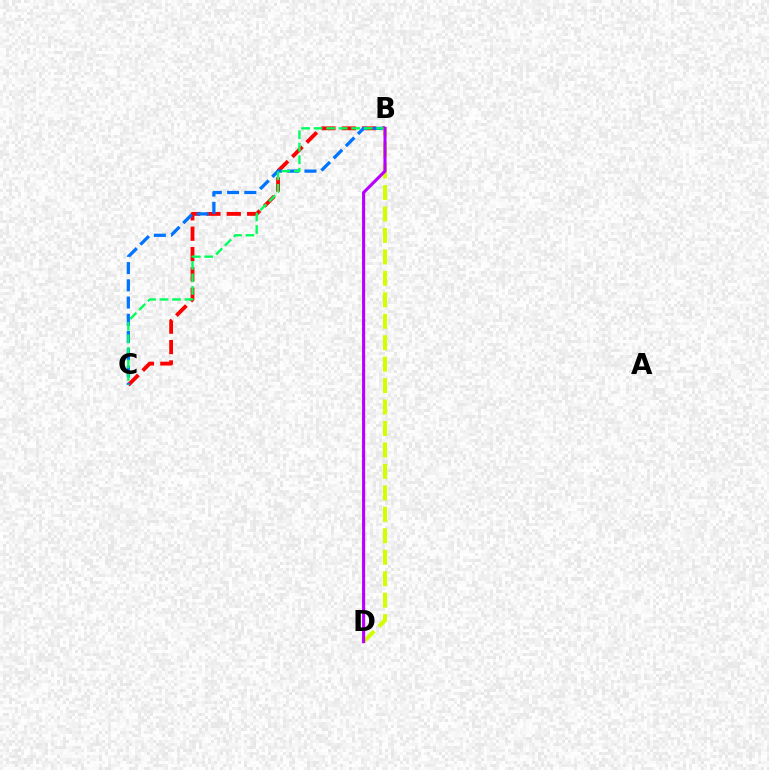{('B', 'C'): [{'color': '#ff0000', 'line_style': 'dashed', 'thickness': 2.77}, {'color': '#0074ff', 'line_style': 'dashed', 'thickness': 2.34}, {'color': '#00ff5c', 'line_style': 'dashed', 'thickness': 1.7}], ('B', 'D'): [{'color': '#d1ff00', 'line_style': 'dashed', 'thickness': 2.91}, {'color': '#b900ff', 'line_style': 'solid', 'thickness': 2.23}]}